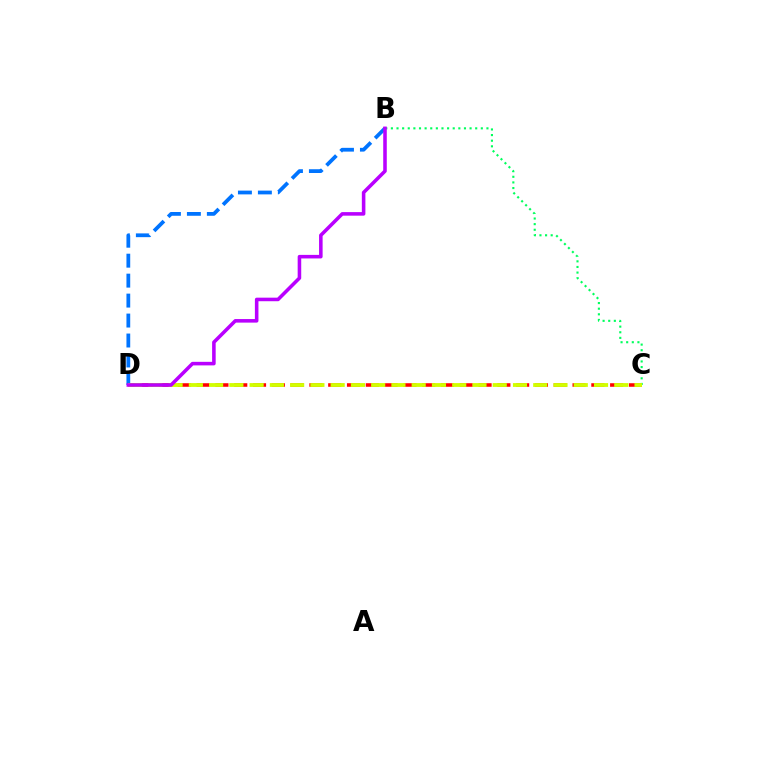{('B', 'D'): [{'color': '#0074ff', 'line_style': 'dashed', 'thickness': 2.71}, {'color': '#b900ff', 'line_style': 'solid', 'thickness': 2.56}], ('C', 'D'): [{'color': '#ff0000', 'line_style': 'dashed', 'thickness': 2.55}, {'color': '#d1ff00', 'line_style': 'dashed', 'thickness': 2.75}], ('B', 'C'): [{'color': '#00ff5c', 'line_style': 'dotted', 'thickness': 1.53}]}